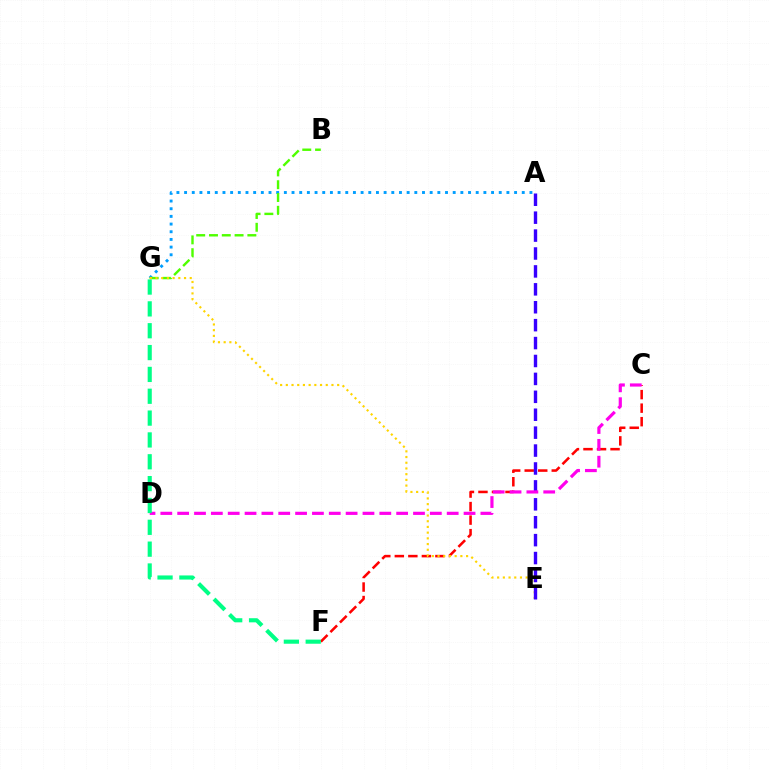{('C', 'F'): [{'color': '#ff0000', 'line_style': 'dashed', 'thickness': 1.84}], ('A', 'G'): [{'color': '#009eff', 'line_style': 'dotted', 'thickness': 2.09}], ('B', 'G'): [{'color': '#4fff00', 'line_style': 'dashed', 'thickness': 1.74}], ('E', 'G'): [{'color': '#ffd500', 'line_style': 'dotted', 'thickness': 1.55}], ('A', 'E'): [{'color': '#3700ff', 'line_style': 'dashed', 'thickness': 2.43}], ('C', 'D'): [{'color': '#ff00ed', 'line_style': 'dashed', 'thickness': 2.29}], ('F', 'G'): [{'color': '#00ff86', 'line_style': 'dashed', 'thickness': 2.97}]}